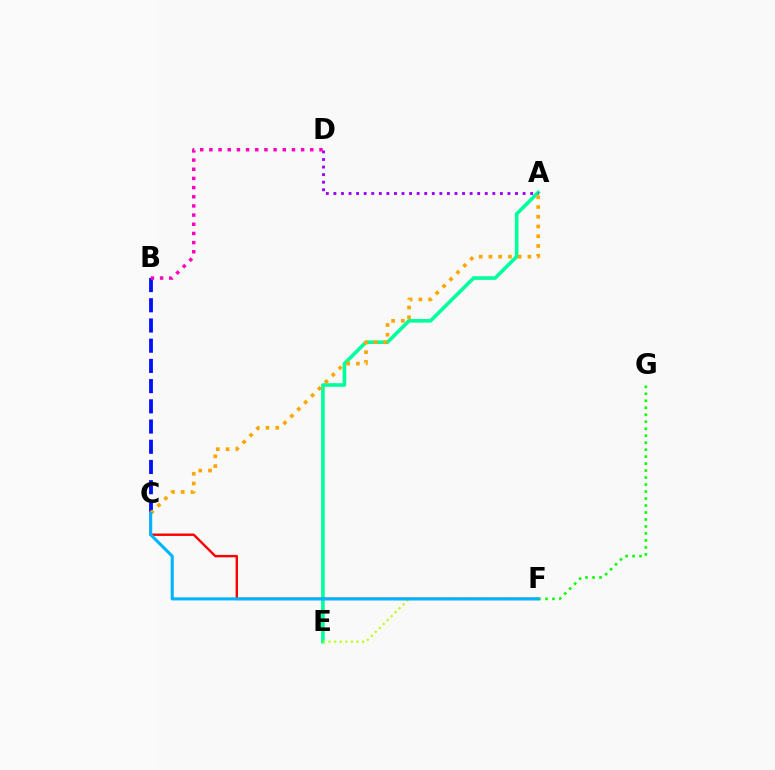{('B', 'C'): [{'color': '#0010ff', 'line_style': 'dashed', 'thickness': 2.75}], ('A', 'E'): [{'color': '#00ff9d', 'line_style': 'solid', 'thickness': 2.61}], ('C', 'F'): [{'color': '#ff0000', 'line_style': 'solid', 'thickness': 1.73}, {'color': '#00b5ff', 'line_style': 'solid', 'thickness': 2.21}], ('A', 'C'): [{'color': '#ffa500', 'line_style': 'dotted', 'thickness': 2.65}], ('E', 'F'): [{'color': '#b3ff00', 'line_style': 'dotted', 'thickness': 1.52}], ('F', 'G'): [{'color': '#08ff00', 'line_style': 'dotted', 'thickness': 1.9}], ('A', 'D'): [{'color': '#9b00ff', 'line_style': 'dotted', 'thickness': 2.06}], ('B', 'D'): [{'color': '#ff00bd', 'line_style': 'dotted', 'thickness': 2.49}]}